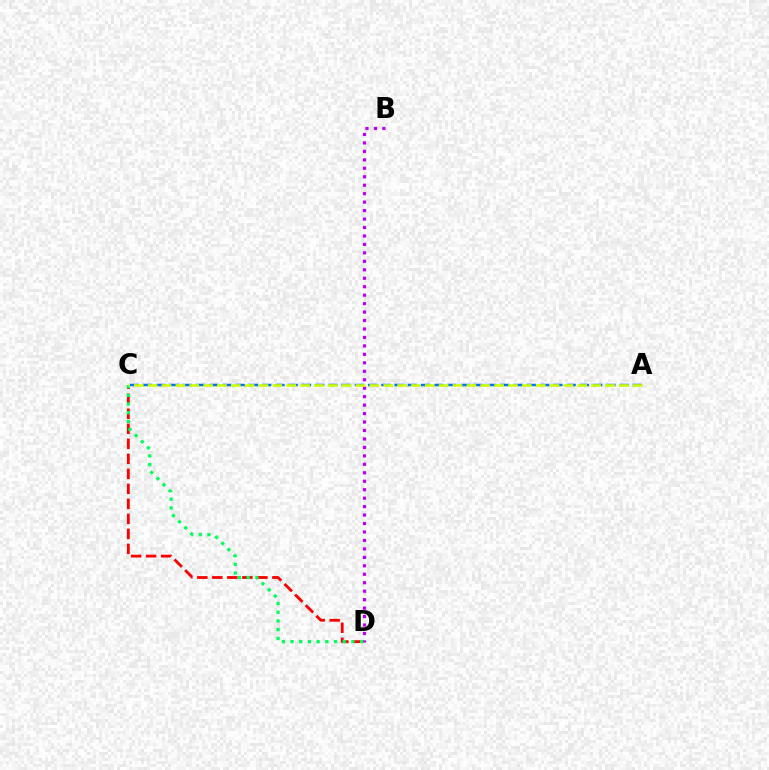{('A', 'C'): [{'color': '#0074ff', 'line_style': 'dashed', 'thickness': 1.8}, {'color': '#d1ff00', 'line_style': 'dashed', 'thickness': 1.88}], ('B', 'D'): [{'color': '#b900ff', 'line_style': 'dotted', 'thickness': 2.3}], ('C', 'D'): [{'color': '#ff0000', 'line_style': 'dashed', 'thickness': 2.04}, {'color': '#00ff5c', 'line_style': 'dotted', 'thickness': 2.36}]}